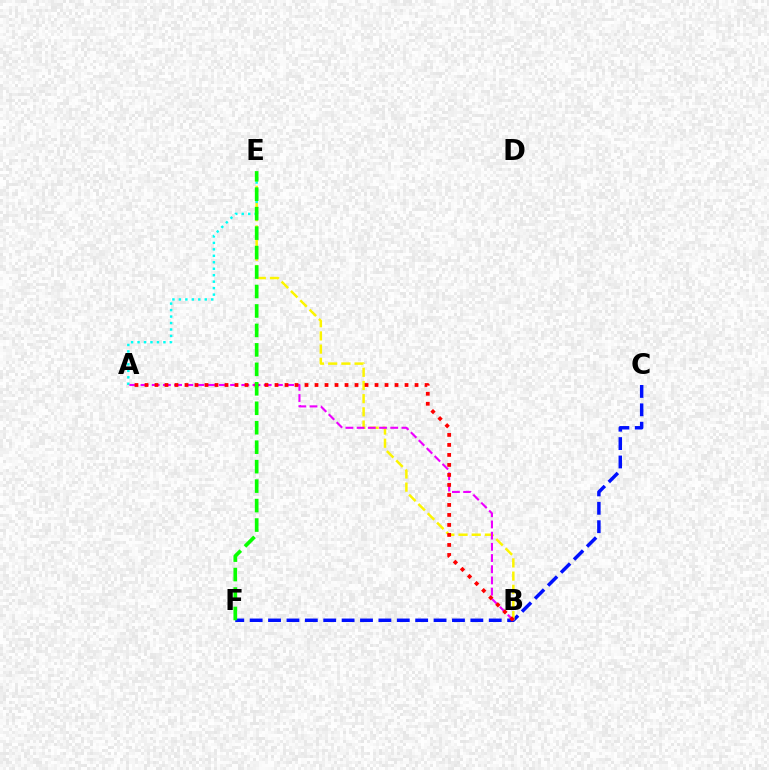{('C', 'F'): [{'color': '#0010ff', 'line_style': 'dashed', 'thickness': 2.5}], ('B', 'E'): [{'color': '#fcf500', 'line_style': 'dashed', 'thickness': 1.79}], ('A', 'E'): [{'color': '#00fff6', 'line_style': 'dotted', 'thickness': 1.76}], ('A', 'B'): [{'color': '#ee00ff', 'line_style': 'dashed', 'thickness': 1.52}, {'color': '#ff0000', 'line_style': 'dotted', 'thickness': 2.72}], ('E', 'F'): [{'color': '#08ff00', 'line_style': 'dashed', 'thickness': 2.64}]}